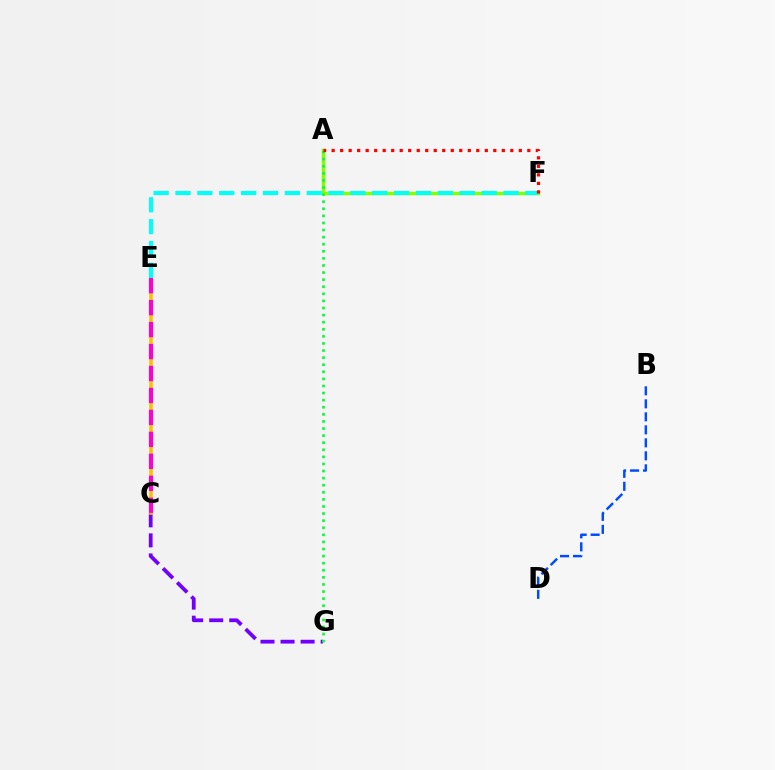{('A', 'F'): [{'color': '#84ff00', 'line_style': 'solid', 'thickness': 2.52}, {'color': '#ff0000', 'line_style': 'dotted', 'thickness': 2.31}], ('C', 'G'): [{'color': '#7200ff', 'line_style': 'dashed', 'thickness': 2.72}], ('C', 'E'): [{'color': '#ffbd00', 'line_style': 'solid', 'thickness': 2.54}, {'color': '#ff00cf', 'line_style': 'dashed', 'thickness': 2.98}], ('A', 'G'): [{'color': '#00ff39', 'line_style': 'dotted', 'thickness': 1.93}], ('E', 'F'): [{'color': '#00fff6', 'line_style': 'dashed', 'thickness': 2.97}], ('B', 'D'): [{'color': '#004bff', 'line_style': 'dashed', 'thickness': 1.77}]}